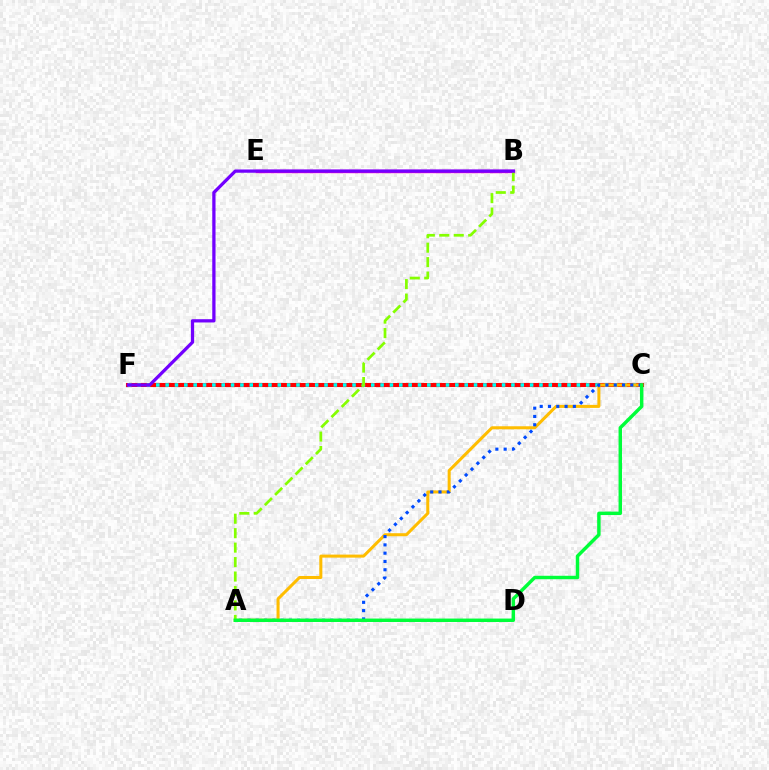{('C', 'F'): [{'color': '#ff0000', 'line_style': 'solid', 'thickness': 2.93}, {'color': '#00fff6', 'line_style': 'dotted', 'thickness': 2.54}], ('A', 'C'): [{'color': '#ffbd00', 'line_style': 'solid', 'thickness': 2.18}, {'color': '#004bff', 'line_style': 'dotted', 'thickness': 2.25}, {'color': '#00ff39', 'line_style': 'solid', 'thickness': 2.48}], ('B', 'E'): [{'color': '#ff00cf', 'line_style': 'solid', 'thickness': 2.44}], ('A', 'B'): [{'color': '#84ff00', 'line_style': 'dashed', 'thickness': 1.96}], ('B', 'F'): [{'color': '#7200ff', 'line_style': 'solid', 'thickness': 2.35}]}